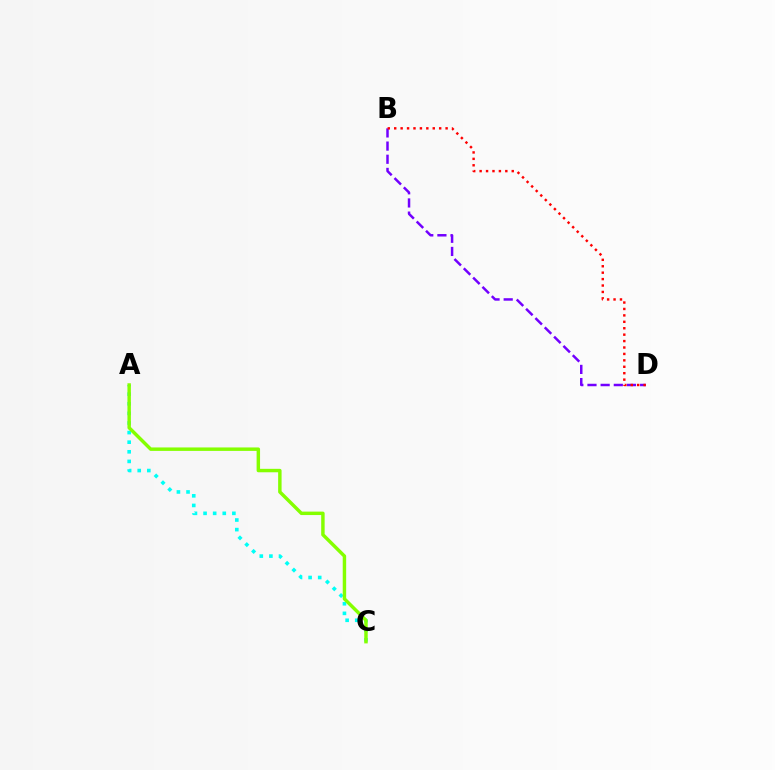{('A', 'C'): [{'color': '#00fff6', 'line_style': 'dotted', 'thickness': 2.61}, {'color': '#84ff00', 'line_style': 'solid', 'thickness': 2.48}], ('B', 'D'): [{'color': '#7200ff', 'line_style': 'dashed', 'thickness': 1.79}, {'color': '#ff0000', 'line_style': 'dotted', 'thickness': 1.75}]}